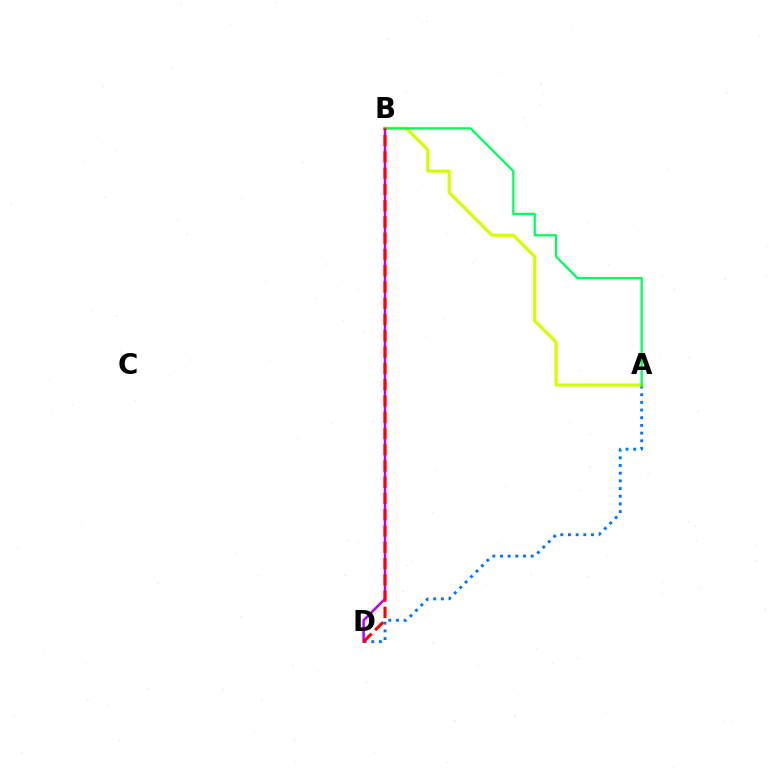{('A', 'D'): [{'color': '#0074ff', 'line_style': 'dotted', 'thickness': 2.09}], ('A', 'B'): [{'color': '#d1ff00', 'line_style': 'solid', 'thickness': 2.27}, {'color': '#00ff5c', 'line_style': 'solid', 'thickness': 1.63}], ('B', 'D'): [{'color': '#b900ff', 'line_style': 'solid', 'thickness': 1.82}, {'color': '#ff0000', 'line_style': 'dashed', 'thickness': 2.21}]}